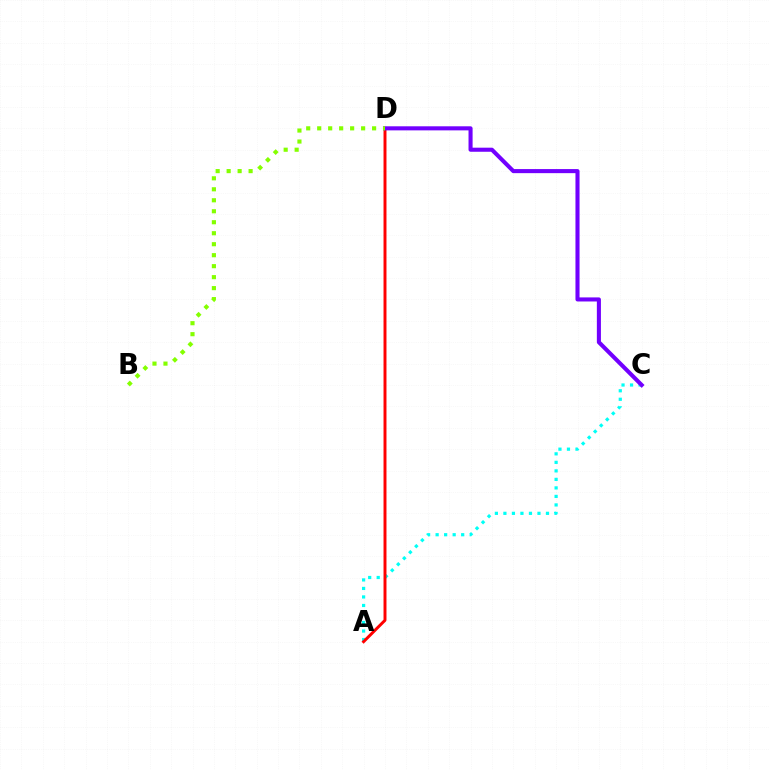{('A', 'C'): [{'color': '#00fff6', 'line_style': 'dotted', 'thickness': 2.31}], ('A', 'D'): [{'color': '#ff0000', 'line_style': 'solid', 'thickness': 2.13}], ('C', 'D'): [{'color': '#7200ff', 'line_style': 'solid', 'thickness': 2.93}], ('B', 'D'): [{'color': '#84ff00', 'line_style': 'dotted', 'thickness': 2.98}]}